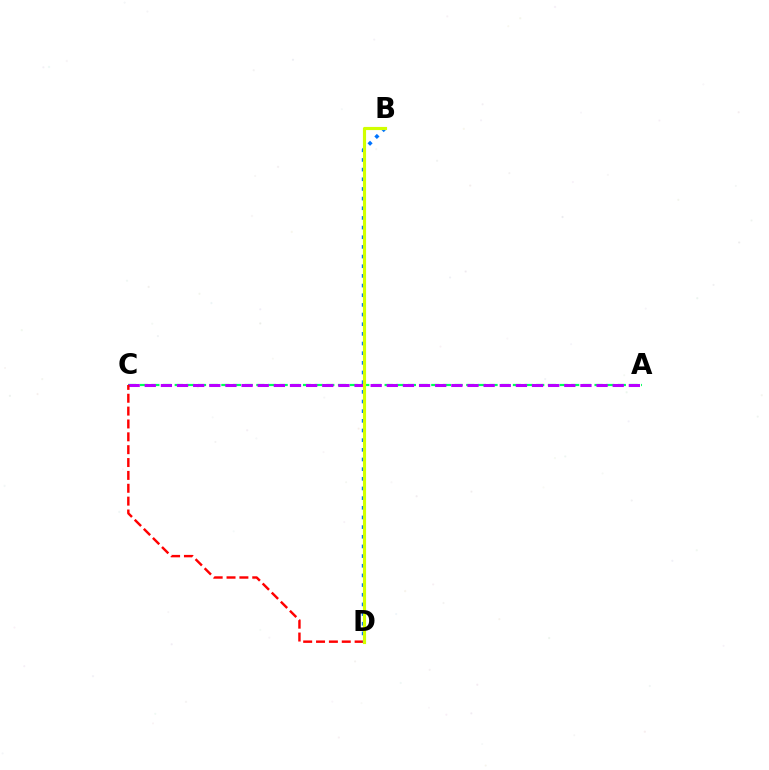{('A', 'C'): [{'color': '#00ff5c', 'line_style': 'dashed', 'thickness': 1.58}, {'color': '#b900ff', 'line_style': 'dashed', 'thickness': 2.19}], ('C', 'D'): [{'color': '#ff0000', 'line_style': 'dashed', 'thickness': 1.75}], ('B', 'D'): [{'color': '#0074ff', 'line_style': 'dotted', 'thickness': 2.63}, {'color': '#d1ff00', 'line_style': 'solid', 'thickness': 2.27}]}